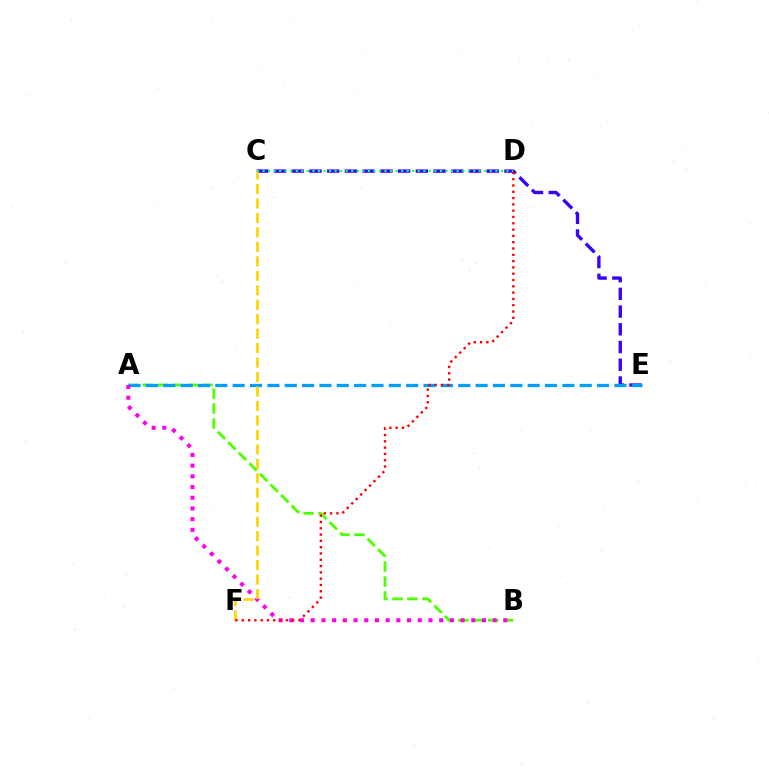{('C', 'E'): [{'color': '#3700ff', 'line_style': 'dashed', 'thickness': 2.41}], ('A', 'B'): [{'color': '#4fff00', 'line_style': 'dashed', 'thickness': 2.03}, {'color': '#ff00ed', 'line_style': 'dotted', 'thickness': 2.91}], ('A', 'E'): [{'color': '#009eff', 'line_style': 'dashed', 'thickness': 2.36}], ('C', 'F'): [{'color': '#ffd500', 'line_style': 'dashed', 'thickness': 1.96}], ('C', 'D'): [{'color': '#00ff86', 'line_style': 'dotted', 'thickness': 1.51}], ('D', 'F'): [{'color': '#ff0000', 'line_style': 'dotted', 'thickness': 1.71}]}